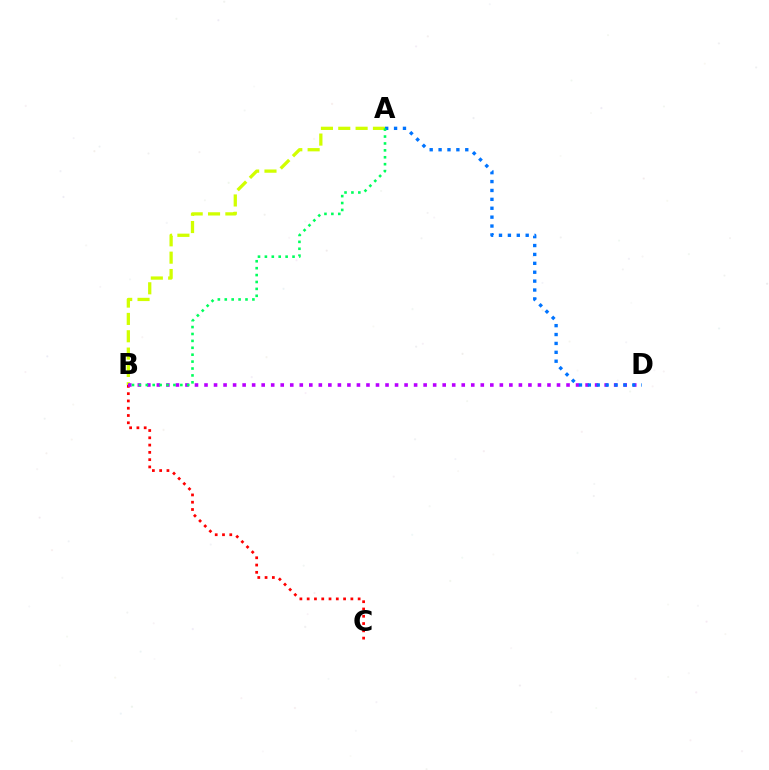{('B', 'C'): [{'color': '#ff0000', 'line_style': 'dotted', 'thickness': 1.98}], ('A', 'B'): [{'color': '#d1ff00', 'line_style': 'dashed', 'thickness': 2.36}, {'color': '#00ff5c', 'line_style': 'dotted', 'thickness': 1.88}], ('B', 'D'): [{'color': '#b900ff', 'line_style': 'dotted', 'thickness': 2.59}], ('A', 'D'): [{'color': '#0074ff', 'line_style': 'dotted', 'thickness': 2.42}]}